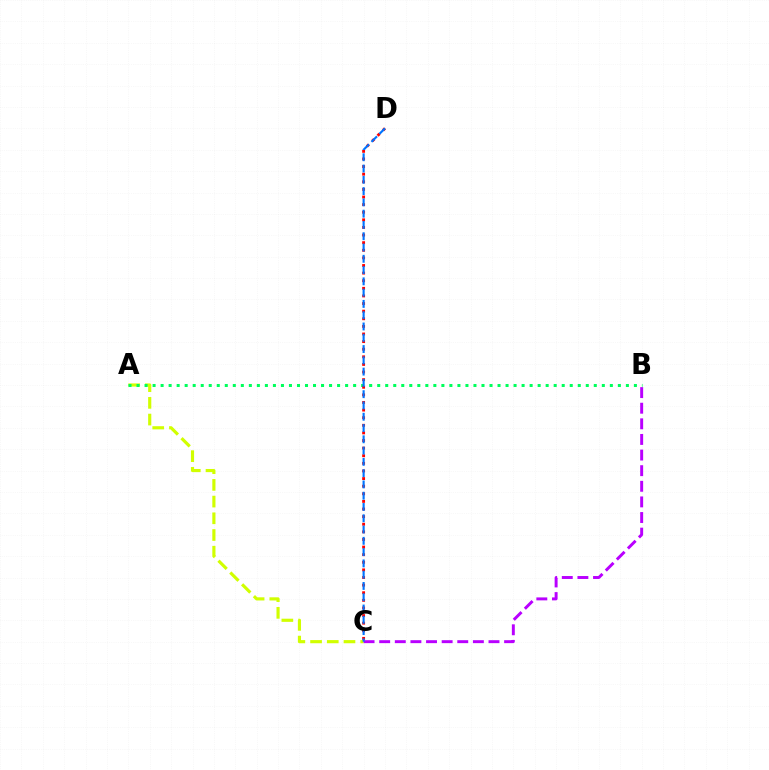{('A', 'C'): [{'color': '#d1ff00', 'line_style': 'dashed', 'thickness': 2.27}], ('A', 'B'): [{'color': '#00ff5c', 'line_style': 'dotted', 'thickness': 2.18}], ('B', 'C'): [{'color': '#b900ff', 'line_style': 'dashed', 'thickness': 2.12}], ('C', 'D'): [{'color': '#ff0000', 'line_style': 'dotted', 'thickness': 2.07}, {'color': '#0074ff', 'line_style': 'dashed', 'thickness': 1.53}]}